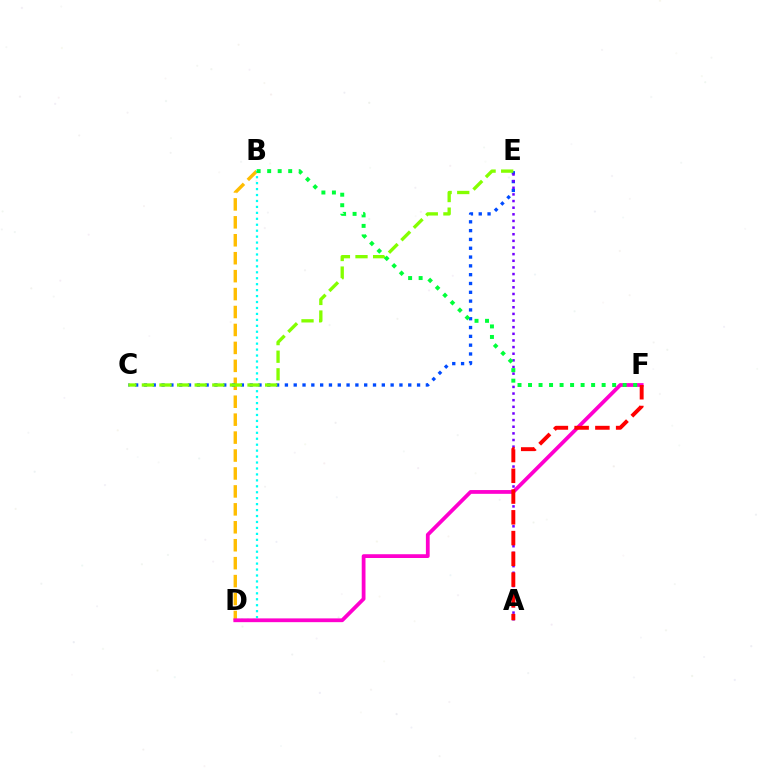{('B', 'D'): [{'color': '#ffbd00', 'line_style': 'dashed', 'thickness': 2.44}, {'color': '#00fff6', 'line_style': 'dotted', 'thickness': 1.62}], ('C', 'E'): [{'color': '#004bff', 'line_style': 'dotted', 'thickness': 2.39}, {'color': '#84ff00', 'line_style': 'dashed', 'thickness': 2.39}], ('A', 'E'): [{'color': '#7200ff', 'line_style': 'dotted', 'thickness': 1.8}], ('D', 'F'): [{'color': '#ff00cf', 'line_style': 'solid', 'thickness': 2.72}], ('A', 'F'): [{'color': '#ff0000', 'line_style': 'dashed', 'thickness': 2.82}], ('B', 'F'): [{'color': '#00ff39', 'line_style': 'dotted', 'thickness': 2.86}]}